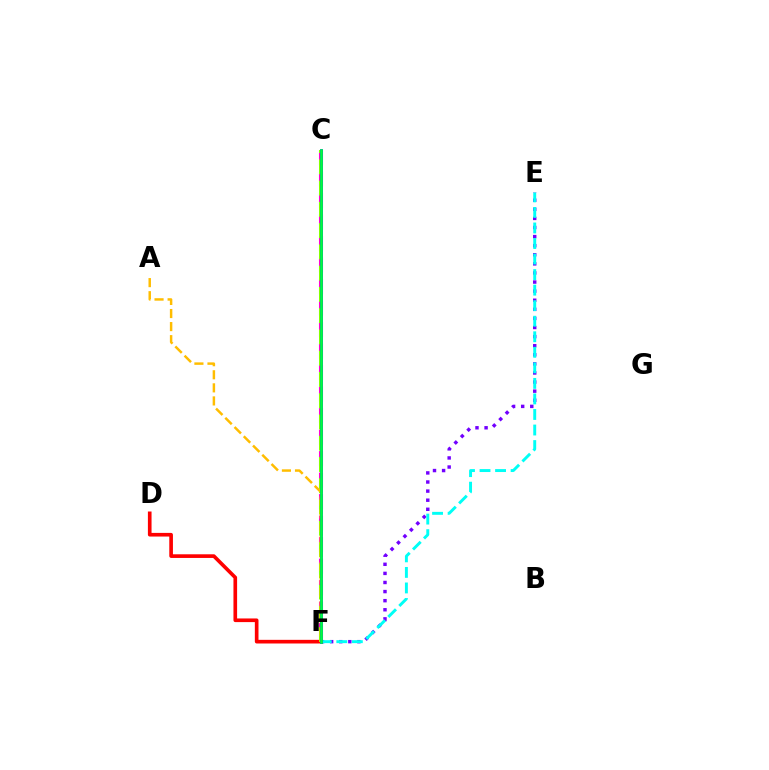{('E', 'F'): [{'color': '#7200ff', 'line_style': 'dotted', 'thickness': 2.47}, {'color': '#00fff6', 'line_style': 'dashed', 'thickness': 2.11}], ('C', 'F'): [{'color': '#ff00cf', 'line_style': 'dashed', 'thickness': 2.92}, {'color': '#84ff00', 'line_style': 'dashed', 'thickness': 2.89}, {'color': '#004bff', 'line_style': 'solid', 'thickness': 1.97}, {'color': '#00ff39', 'line_style': 'solid', 'thickness': 1.81}], ('D', 'F'): [{'color': '#ff0000', 'line_style': 'solid', 'thickness': 2.63}], ('A', 'F'): [{'color': '#ffbd00', 'line_style': 'dashed', 'thickness': 1.78}]}